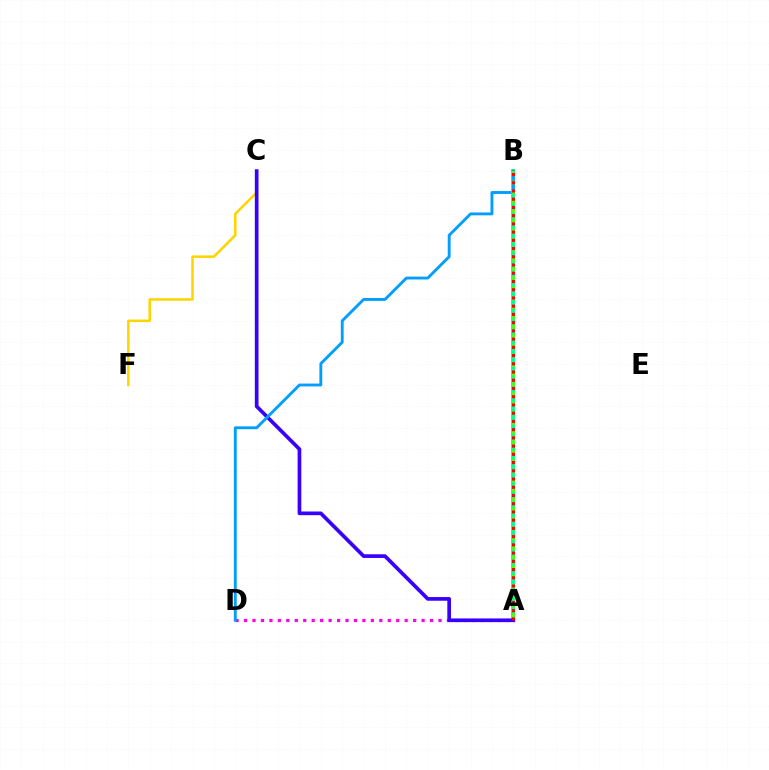{('A', 'B'): [{'color': '#00ff86', 'line_style': 'solid', 'thickness': 2.74}, {'color': '#4fff00', 'line_style': 'dotted', 'thickness': 2.61}, {'color': '#ff0000', 'line_style': 'dotted', 'thickness': 2.24}], ('C', 'F'): [{'color': '#ffd500', 'line_style': 'solid', 'thickness': 1.83}], ('A', 'D'): [{'color': '#ff00ed', 'line_style': 'dotted', 'thickness': 2.3}], ('A', 'C'): [{'color': '#3700ff', 'line_style': 'solid', 'thickness': 2.65}], ('B', 'D'): [{'color': '#009eff', 'line_style': 'solid', 'thickness': 2.07}]}